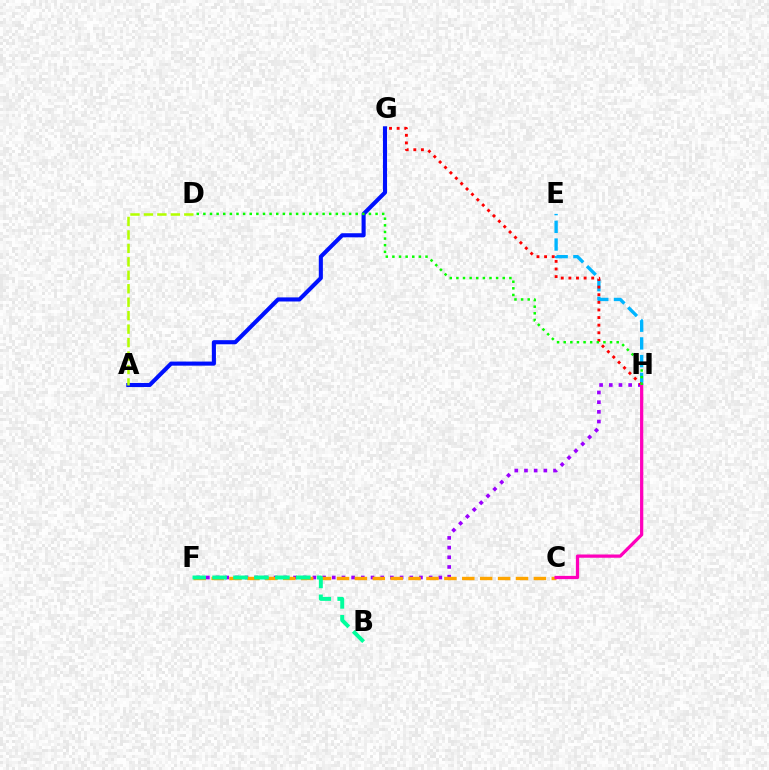{('A', 'G'): [{'color': '#0010ff', 'line_style': 'solid', 'thickness': 2.95}], ('F', 'H'): [{'color': '#9b00ff', 'line_style': 'dotted', 'thickness': 2.63}], ('C', 'F'): [{'color': '#ffa500', 'line_style': 'dashed', 'thickness': 2.43}], ('E', 'H'): [{'color': '#00b5ff', 'line_style': 'dashed', 'thickness': 2.41}], ('B', 'F'): [{'color': '#00ff9d', 'line_style': 'dashed', 'thickness': 2.84}], ('G', 'H'): [{'color': '#ff0000', 'line_style': 'dotted', 'thickness': 2.07}], ('C', 'H'): [{'color': '#ff00bd', 'line_style': 'solid', 'thickness': 2.34}], ('D', 'H'): [{'color': '#08ff00', 'line_style': 'dotted', 'thickness': 1.8}], ('A', 'D'): [{'color': '#b3ff00', 'line_style': 'dashed', 'thickness': 1.83}]}